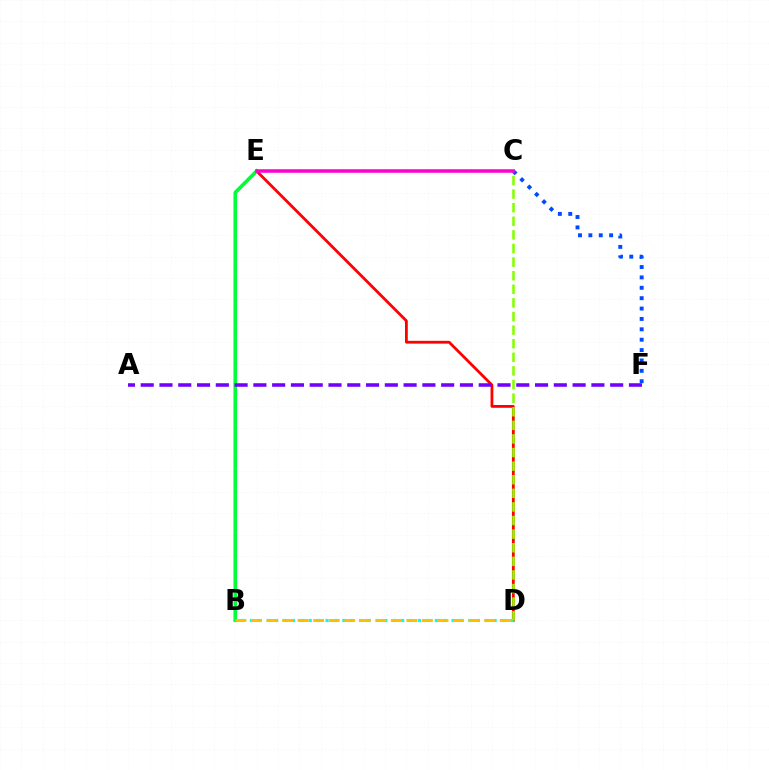{('D', 'E'): [{'color': '#ff0000', 'line_style': 'solid', 'thickness': 2.01}], ('C', 'F'): [{'color': '#004bff', 'line_style': 'dotted', 'thickness': 2.82}], ('B', 'D'): [{'color': '#00fff6', 'line_style': 'dotted', 'thickness': 2.28}, {'color': '#ffbd00', 'line_style': 'dashed', 'thickness': 2.11}], ('B', 'E'): [{'color': '#00ff39', 'line_style': 'solid', 'thickness': 2.64}], ('C', 'D'): [{'color': '#84ff00', 'line_style': 'dashed', 'thickness': 1.85}], ('A', 'F'): [{'color': '#7200ff', 'line_style': 'dashed', 'thickness': 2.55}], ('C', 'E'): [{'color': '#ff00cf', 'line_style': 'solid', 'thickness': 2.55}]}